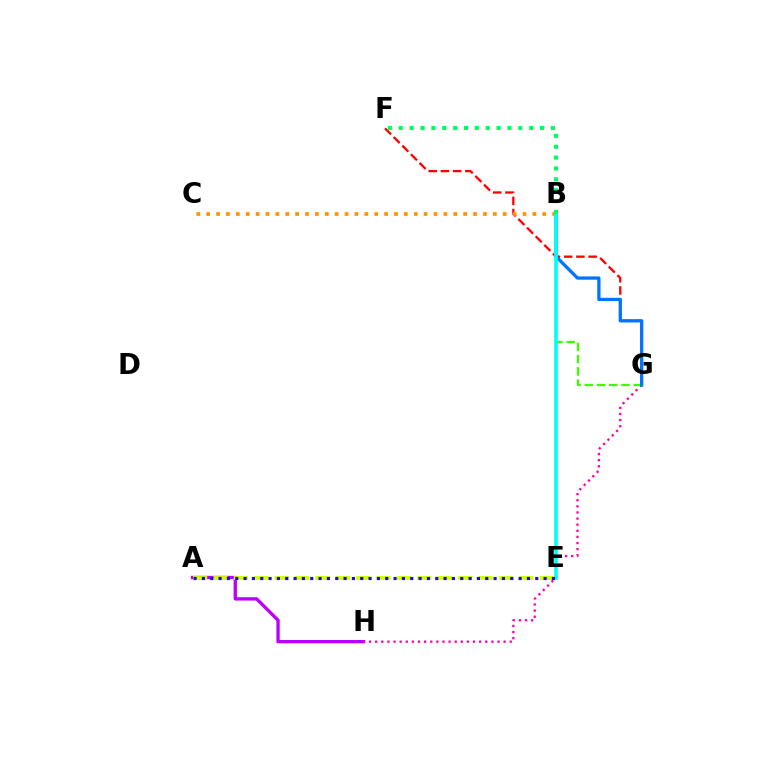{('A', 'H'): [{'color': '#b900ff', 'line_style': 'solid', 'thickness': 2.39}], ('G', 'H'): [{'color': '#ff00ac', 'line_style': 'dotted', 'thickness': 1.66}], ('B', 'G'): [{'color': '#3dff00', 'line_style': 'dashed', 'thickness': 1.66}, {'color': '#0074ff', 'line_style': 'solid', 'thickness': 2.36}], ('F', 'G'): [{'color': '#ff0000', 'line_style': 'dashed', 'thickness': 1.66}], ('B', 'C'): [{'color': '#ff9400', 'line_style': 'dotted', 'thickness': 2.69}], ('A', 'E'): [{'color': '#d1ff00', 'line_style': 'dashed', 'thickness': 2.77}, {'color': '#2500ff', 'line_style': 'dotted', 'thickness': 2.26}], ('B', 'E'): [{'color': '#00fff6', 'line_style': 'solid', 'thickness': 2.62}], ('B', 'F'): [{'color': '#00ff5c', 'line_style': 'dotted', 'thickness': 2.95}]}